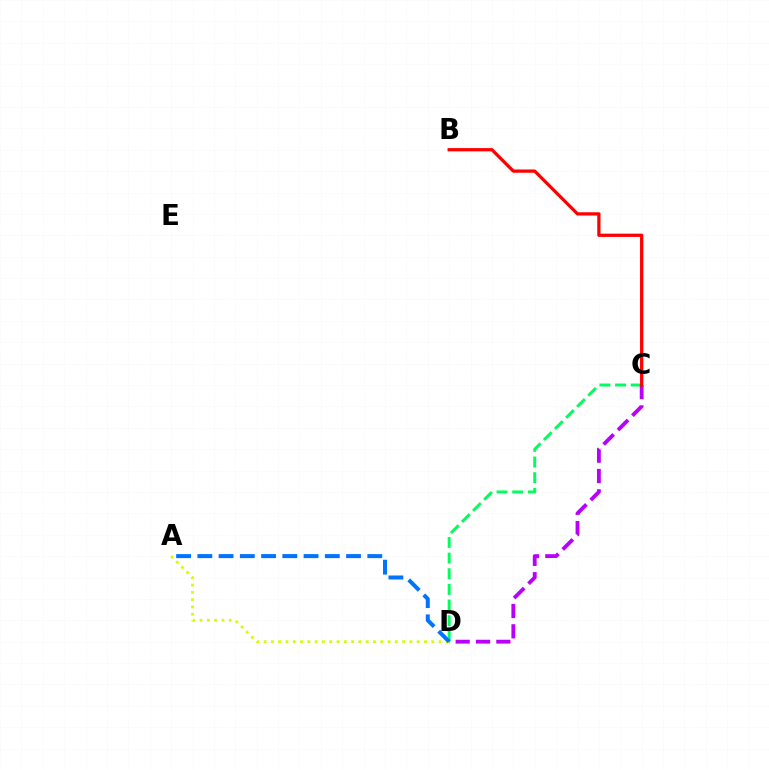{('A', 'D'): [{'color': '#d1ff00', 'line_style': 'dotted', 'thickness': 1.98}, {'color': '#0074ff', 'line_style': 'dashed', 'thickness': 2.89}], ('C', 'D'): [{'color': '#00ff5c', 'line_style': 'dashed', 'thickness': 2.13}, {'color': '#b900ff', 'line_style': 'dashed', 'thickness': 2.76}], ('B', 'C'): [{'color': '#ff0000', 'line_style': 'solid', 'thickness': 2.34}]}